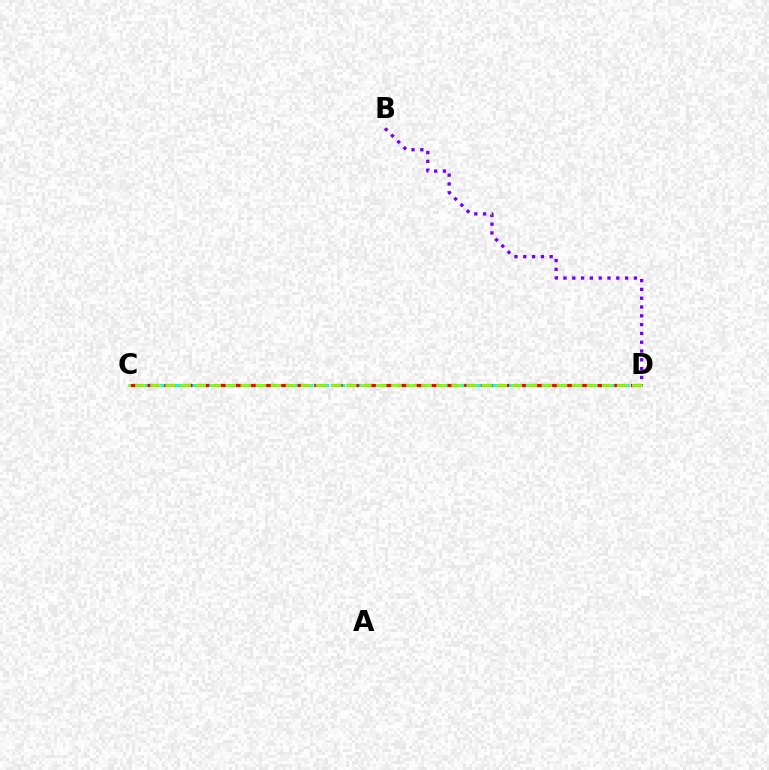{('C', 'D'): [{'color': '#00fff6', 'line_style': 'dashed', 'thickness': 2.15}, {'color': '#ff0000', 'line_style': 'dashed', 'thickness': 2.26}, {'color': '#84ff00', 'line_style': 'dashed', 'thickness': 2.05}], ('B', 'D'): [{'color': '#7200ff', 'line_style': 'dotted', 'thickness': 2.39}]}